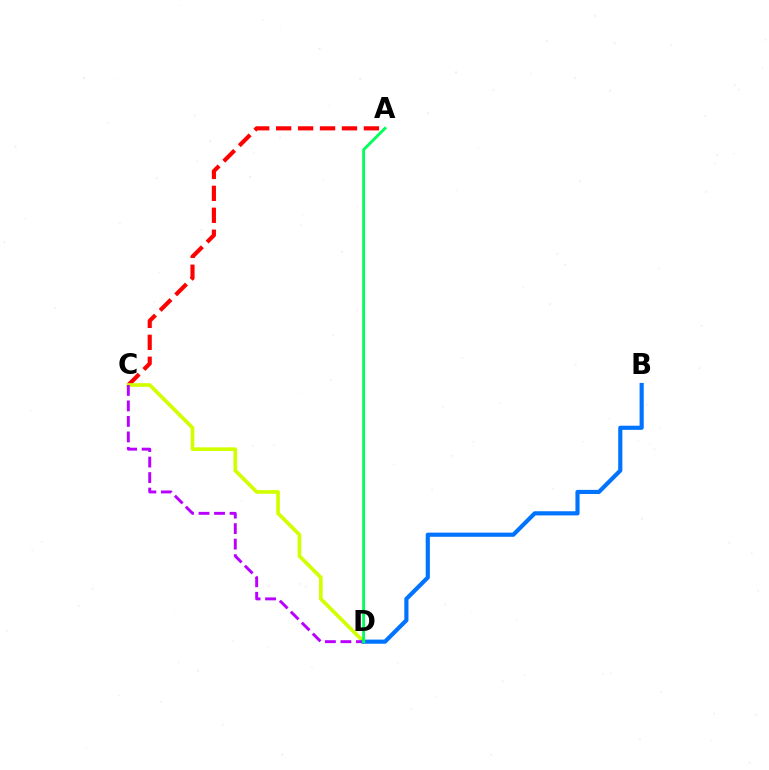{('A', 'C'): [{'color': '#ff0000', 'line_style': 'dashed', 'thickness': 2.98}], ('C', 'D'): [{'color': '#d1ff00', 'line_style': 'solid', 'thickness': 2.64}, {'color': '#b900ff', 'line_style': 'dashed', 'thickness': 2.11}], ('B', 'D'): [{'color': '#0074ff', 'line_style': 'solid', 'thickness': 2.99}], ('A', 'D'): [{'color': '#00ff5c', 'line_style': 'solid', 'thickness': 2.06}]}